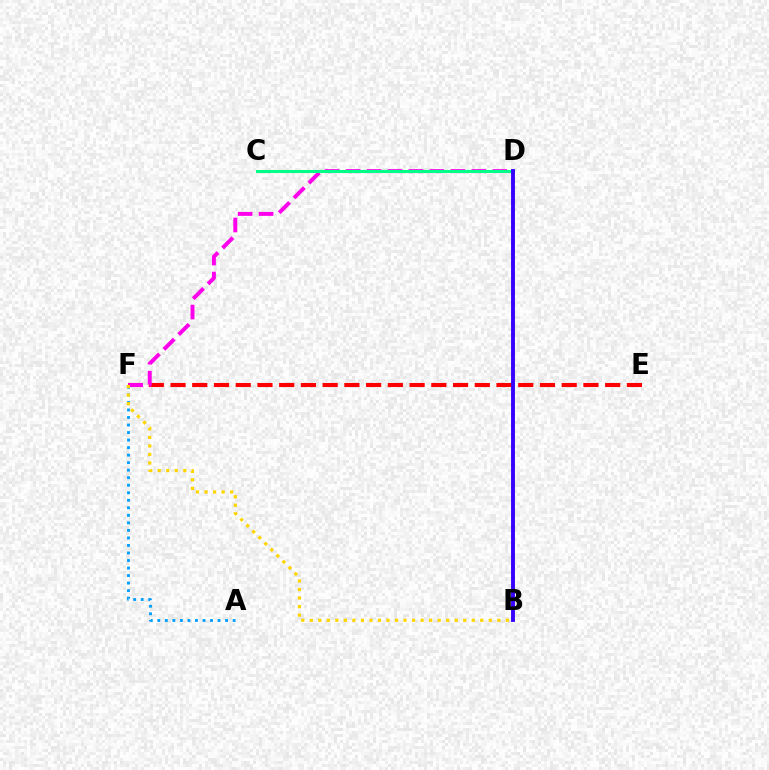{('A', 'F'): [{'color': '#009eff', 'line_style': 'dotted', 'thickness': 2.04}], ('B', 'D'): [{'color': '#4fff00', 'line_style': 'dotted', 'thickness': 2.76}, {'color': '#3700ff', 'line_style': 'solid', 'thickness': 2.79}], ('E', 'F'): [{'color': '#ff0000', 'line_style': 'dashed', 'thickness': 2.95}], ('D', 'F'): [{'color': '#ff00ed', 'line_style': 'dashed', 'thickness': 2.85}], ('C', 'D'): [{'color': '#00ff86', 'line_style': 'solid', 'thickness': 2.19}], ('B', 'F'): [{'color': '#ffd500', 'line_style': 'dotted', 'thickness': 2.32}]}